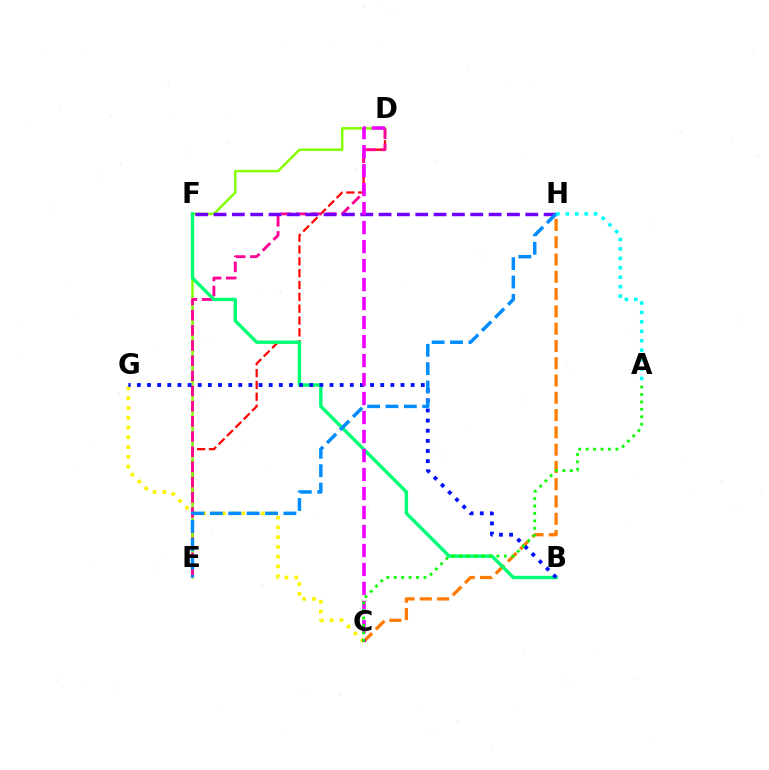{('C', 'H'): [{'color': '#ff7c00', 'line_style': 'dashed', 'thickness': 2.35}], ('D', 'E'): [{'color': '#ff0000', 'line_style': 'dashed', 'thickness': 1.61}, {'color': '#84ff00', 'line_style': 'solid', 'thickness': 1.78}, {'color': '#ff0094', 'line_style': 'dashed', 'thickness': 2.06}], ('C', 'G'): [{'color': '#fcf500', 'line_style': 'dotted', 'thickness': 2.65}], ('F', 'H'): [{'color': '#7200ff', 'line_style': 'dashed', 'thickness': 2.49}], ('B', 'F'): [{'color': '#00ff74', 'line_style': 'solid', 'thickness': 2.45}], ('B', 'G'): [{'color': '#0010ff', 'line_style': 'dotted', 'thickness': 2.76}], ('E', 'H'): [{'color': '#008cff', 'line_style': 'dashed', 'thickness': 2.5}], ('C', 'D'): [{'color': '#ee00ff', 'line_style': 'dashed', 'thickness': 2.58}], ('A', 'H'): [{'color': '#00fff6', 'line_style': 'dotted', 'thickness': 2.56}], ('A', 'C'): [{'color': '#08ff00', 'line_style': 'dotted', 'thickness': 2.02}]}